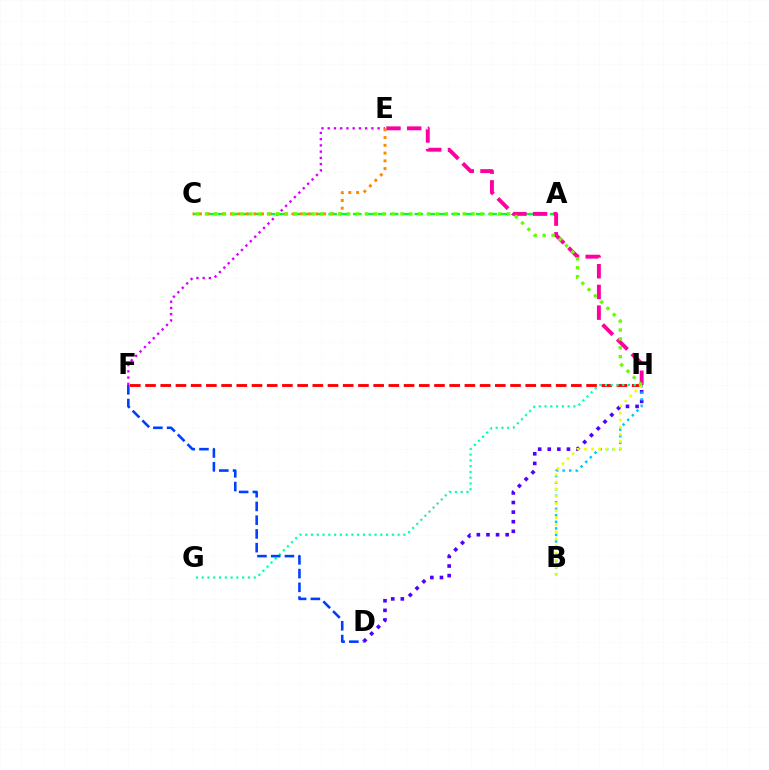{('D', 'H'): [{'color': '#4f00ff', 'line_style': 'dotted', 'thickness': 2.61}], ('A', 'C'): [{'color': '#00ff27', 'line_style': 'dashed', 'thickness': 1.67}], ('F', 'H'): [{'color': '#ff0000', 'line_style': 'dashed', 'thickness': 2.07}], ('E', 'F'): [{'color': '#d600ff', 'line_style': 'dotted', 'thickness': 1.7}], ('E', 'H'): [{'color': '#ff00a0', 'line_style': 'dashed', 'thickness': 2.81}], ('B', 'H'): [{'color': '#00c7ff', 'line_style': 'dotted', 'thickness': 1.78}, {'color': '#eeff00', 'line_style': 'dotted', 'thickness': 1.93}], ('G', 'H'): [{'color': '#00ffaf', 'line_style': 'dotted', 'thickness': 1.57}], ('C', 'E'): [{'color': '#ff8800', 'line_style': 'dotted', 'thickness': 2.11}], ('D', 'F'): [{'color': '#003fff', 'line_style': 'dashed', 'thickness': 1.87}], ('C', 'H'): [{'color': '#66ff00', 'line_style': 'dotted', 'thickness': 2.41}]}